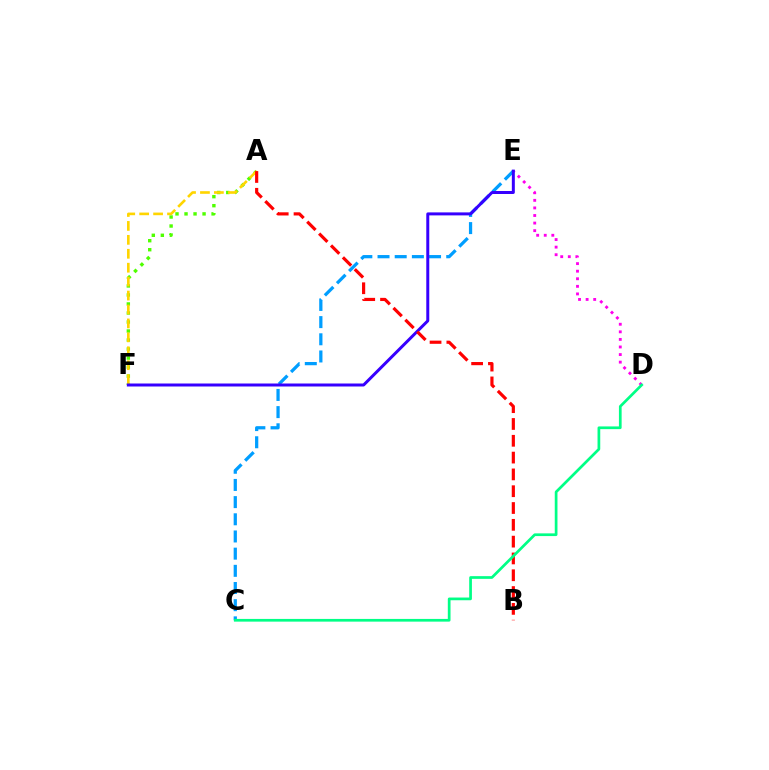{('A', 'F'): [{'color': '#4fff00', 'line_style': 'dotted', 'thickness': 2.45}, {'color': '#ffd500', 'line_style': 'dashed', 'thickness': 1.89}], ('D', 'E'): [{'color': '#ff00ed', 'line_style': 'dotted', 'thickness': 2.06}], ('C', 'E'): [{'color': '#009eff', 'line_style': 'dashed', 'thickness': 2.33}], ('E', 'F'): [{'color': '#3700ff', 'line_style': 'solid', 'thickness': 2.15}], ('A', 'B'): [{'color': '#ff0000', 'line_style': 'dashed', 'thickness': 2.28}], ('C', 'D'): [{'color': '#00ff86', 'line_style': 'solid', 'thickness': 1.95}]}